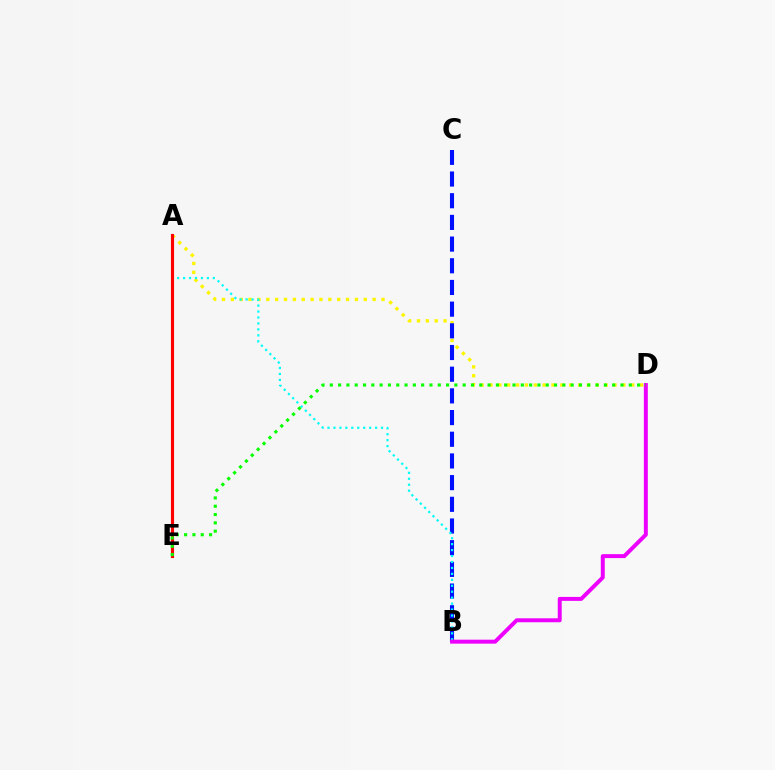{('A', 'D'): [{'color': '#fcf500', 'line_style': 'dotted', 'thickness': 2.41}], ('B', 'C'): [{'color': '#0010ff', 'line_style': 'dashed', 'thickness': 2.95}], ('A', 'B'): [{'color': '#00fff6', 'line_style': 'dotted', 'thickness': 1.62}], ('B', 'D'): [{'color': '#ee00ff', 'line_style': 'solid', 'thickness': 2.85}], ('A', 'E'): [{'color': '#ff0000', 'line_style': 'solid', 'thickness': 2.24}], ('D', 'E'): [{'color': '#08ff00', 'line_style': 'dotted', 'thickness': 2.26}]}